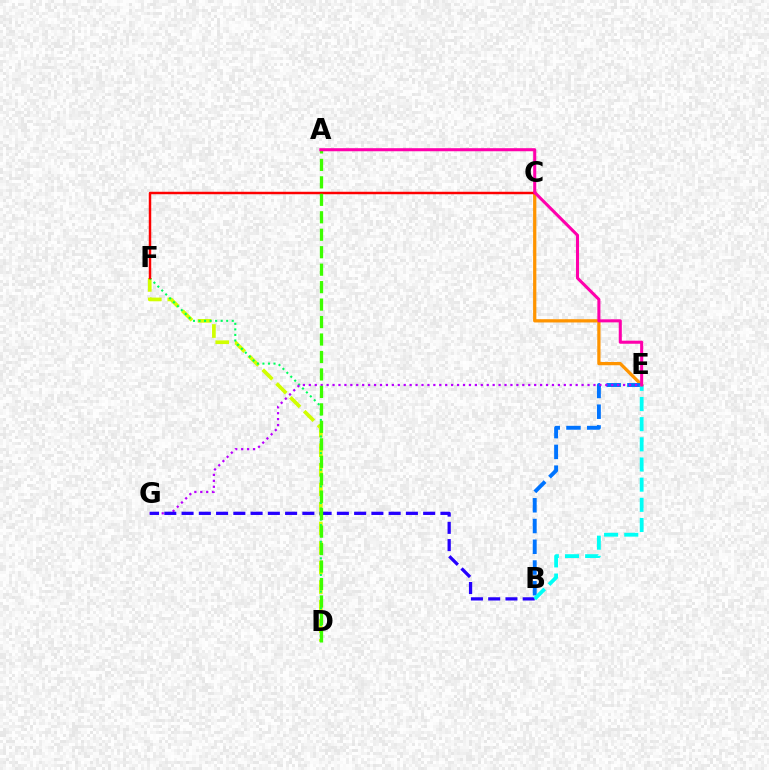{('C', 'E'): [{'color': '#ff9400', 'line_style': 'solid', 'thickness': 2.34}], ('B', 'E'): [{'color': '#0074ff', 'line_style': 'dashed', 'thickness': 2.82}, {'color': '#00fff6', 'line_style': 'dashed', 'thickness': 2.74}], ('D', 'F'): [{'color': '#d1ff00', 'line_style': 'dashed', 'thickness': 2.66}, {'color': '#00ff5c', 'line_style': 'dotted', 'thickness': 1.5}], ('E', 'G'): [{'color': '#b900ff', 'line_style': 'dotted', 'thickness': 1.61}], ('C', 'F'): [{'color': '#ff0000', 'line_style': 'solid', 'thickness': 1.78}], ('B', 'G'): [{'color': '#2500ff', 'line_style': 'dashed', 'thickness': 2.34}], ('A', 'D'): [{'color': '#3dff00', 'line_style': 'dashed', 'thickness': 2.37}], ('A', 'E'): [{'color': '#ff00ac', 'line_style': 'solid', 'thickness': 2.2}]}